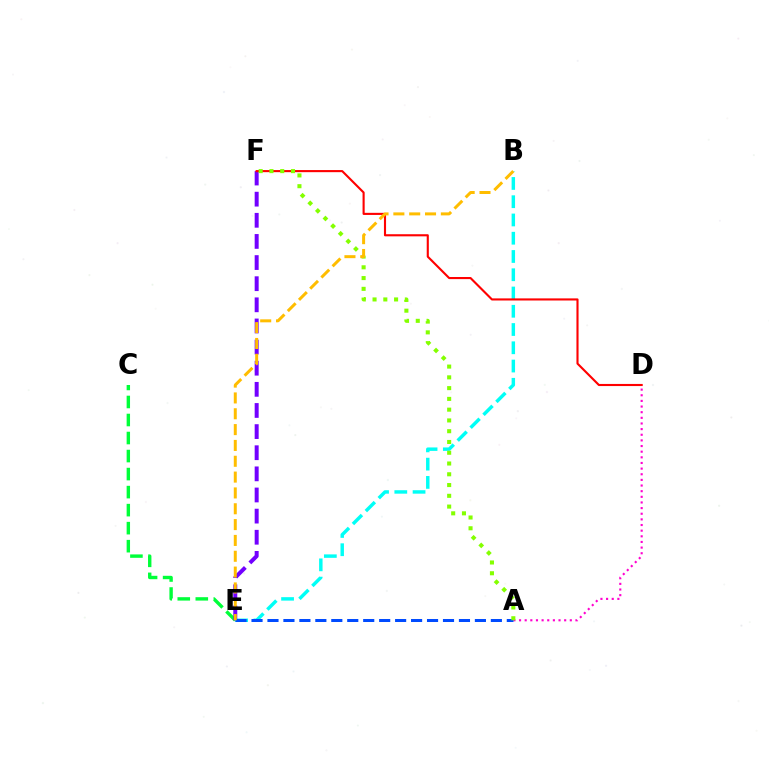{('B', 'E'): [{'color': '#00fff6', 'line_style': 'dashed', 'thickness': 2.48}, {'color': '#ffbd00', 'line_style': 'dashed', 'thickness': 2.15}], ('C', 'E'): [{'color': '#00ff39', 'line_style': 'dashed', 'thickness': 2.45}], ('E', 'F'): [{'color': '#7200ff', 'line_style': 'dashed', 'thickness': 2.87}], ('A', 'D'): [{'color': '#ff00cf', 'line_style': 'dotted', 'thickness': 1.53}], ('D', 'F'): [{'color': '#ff0000', 'line_style': 'solid', 'thickness': 1.52}], ('A', 'E'): [{'color': '#004bff', 'line_style': 'dashed', 'thickness': 2.17}], ('A', 'F'): [{'color': '#84ff00', 'line_style': 'dotted', 'thickness': 2.93}]}